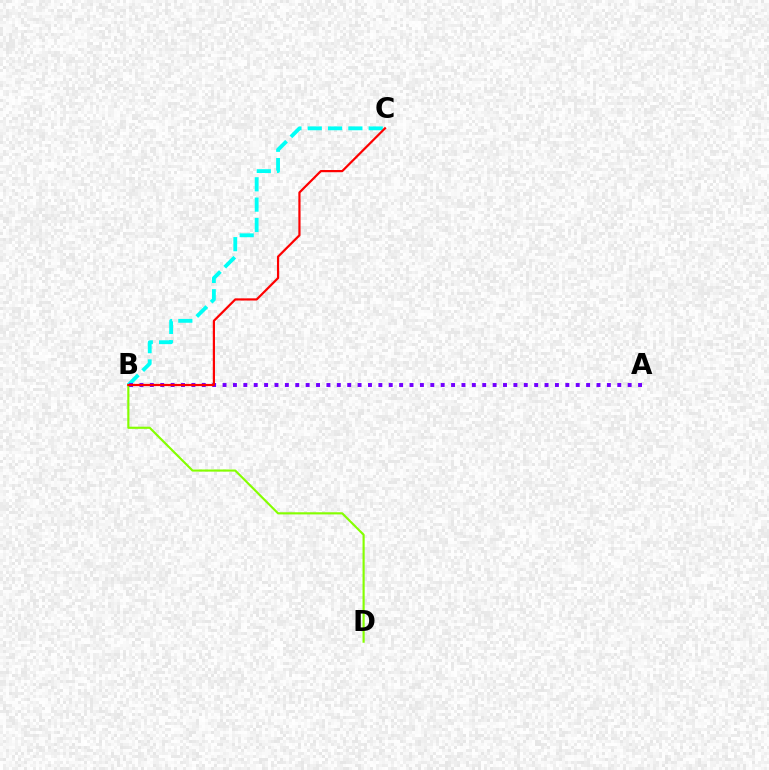{('B', 'D'): [{'color': '#84ff00', 'line_style': 'solid', 'thickness': 1.55}], ('B', 'C'): [{'color': '#00fff6', 'line_style': 'dashed', 'thickness': 2.76}, {'color': '#ff0000', 'line_style': 'solid', 'thickness': 1.58}], ('A', 'B'): [{'color': '#7200ff', 'line_style': 'dotted', 'thickness': 2.82}]}